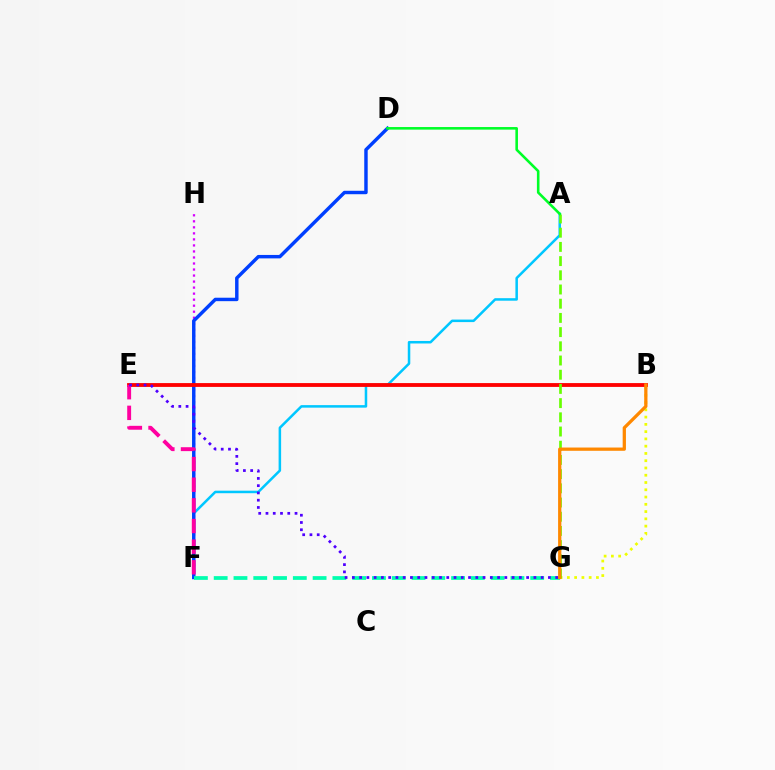{('A', 'F'): [{'color': '#00c7ff', 'line_style': 'solid', 'thickness': 1.82}], ('B', 'G'): [{'color': '#eeff00', 'line_style': 'dotted', 'thickness': 1.97}, {'color': '#ff8800', 'line_style': 'solid', 'thickness': 2.35}], ('F', 'H'): [{'color': '#d600ff', 'line_style': 'dotted', 'thickness': 1.64}], ('D', 'F'): [{'color': '#003fff', 'line_style': 'solid', 'thickness': 2.48}], ('F', 'G'): [{'color': '#00ffaf', 'line_style': 'dashed', 'thickness': 2.69}], ('B', 'E'): [{'color': '#ff0000', 'line_style': 'solid', 'thickness': 2.75}], ('E', 'F'): [{'color': '#ff00a0', 'line_style': 'dashed', 'thickness': 2.8}], ('A', 'G'): [{'color': '#66ff00', 'line_style': 'dashed', 'thickness': 1.93}], ('E', 'G'): [{'color': '#4f00ff', 'line_style': 'dotted', 'thickness': 1.97}], ('A', 'D'): [{'color': '#00ff27', 'line_style': 'solid', 'thickness': 1.86}]}